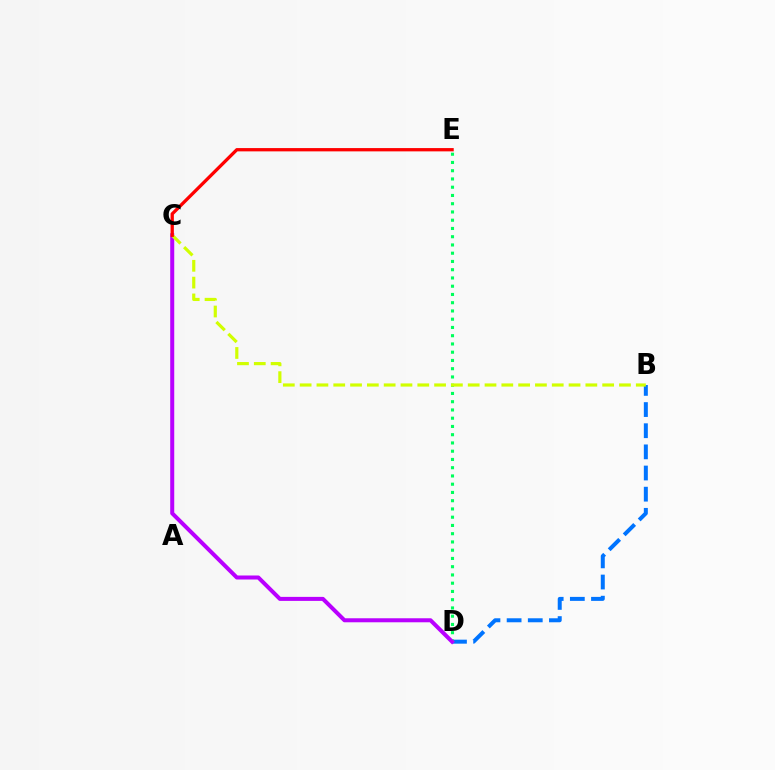{('B', 'D'): [{'color': '#0074ff', 'line_style': 'dashed', 'thickness': 2.87}], ('D', 'E'): [{'color': '#00ff5c', 'line_style': 'dotted', 'thickness': 2.24}], ('C', 'D'): [{'color': '#b900ff', 'line_style': 'solid', 'thickness': 2.89}], ('B', 'C'): [{'color': '#d1ff00', 'line_style': 'dashed', 'thickness': 2.28}], ('C', 'E'): [{'color': '#ff0000', 'line_style': 'solid', 'thickness': 2.37}]}